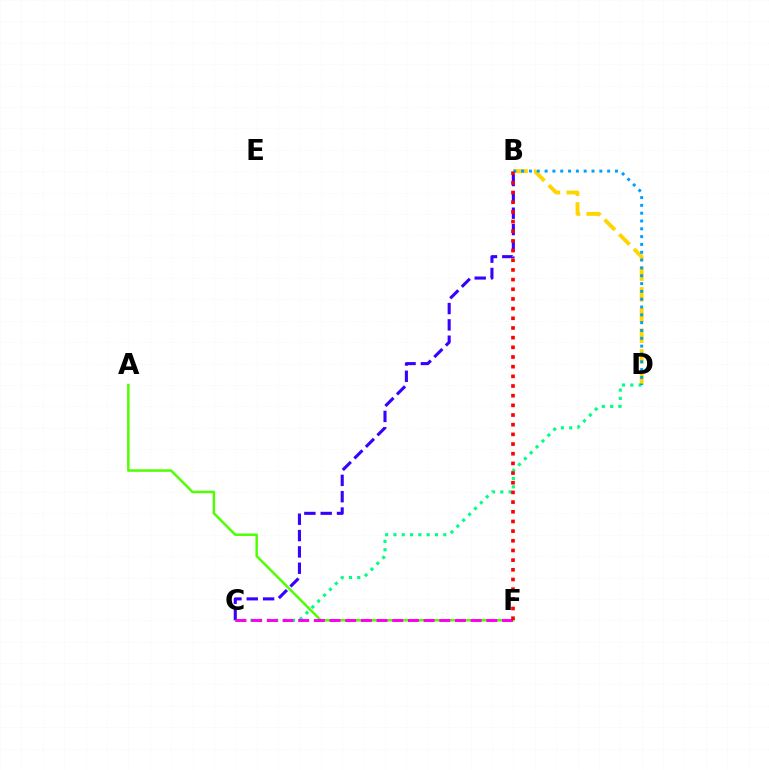{('B', 'D'): [{'color': '#ffd500', 'line_style': 'dashed', 'thickness': 2.81}, {'color': '#009eff', 'line_style': 'dotted', 'thickness': 2.12}], ('C', 'D'): [{'color': '#00ff86', 'line_style': 'dotted', 'thickness': 2.26}], ('B', 'C'): [{'color': '#3700ff', 'line_style': 'dashed', 'thickness': 2.22}], ('A', 'F'): [{'color': '#4fff00', 'line_style': 'solid', 'thickness': 1.8}], ('C', 'F'): [{'color': '#ff00ed', 'line_style': 'dashed', 'thickness': 2.13}], ('B', 'F'): [{'color': '#ff0000', 'line_style': 'dotted', 'thickness': 2.63}]}